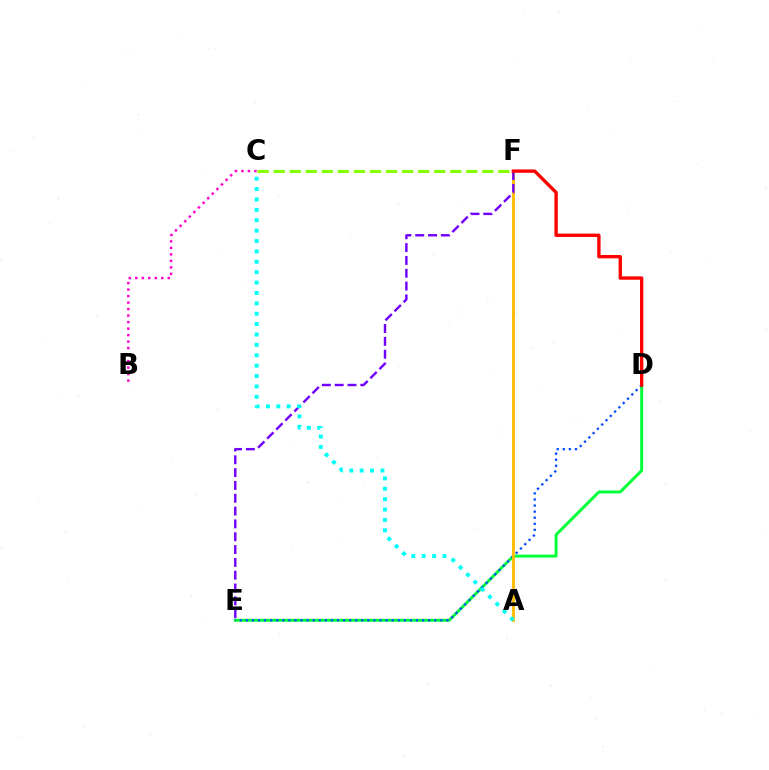{('D', 'E'): [{'color': '#00ff39', 'line_style': 'solid', 'thickness': 2.14}, {'color': '#004bff', 'line_style': 'dotted', 'thickness': 1.65}], ('A', 'F'): [{'color': '#ffbd00', 'line_style': 'solid', 'thickness': 2.06}], ('E', 'F'): [{'color': '#7200ff', 'line_style': 'dashed', 'thickness': 1.74}], ('B', 'C'): [{'color': '#ff00cf', 'line_style': 'dotted', 'thickness': 1.77}], ('D', 'F'): [{'color': '#ff0000', 'line_style': 'solid', 'thickness': 2.42}], ('A', 'C'): [{'color': '#00fff6', 'line_style': 'dotted', 'thickness': 2.82}], ('C', 'F'): [{'color': '#84ff00', 'line_style': 'dashed', 'thickness': 2.18}]}